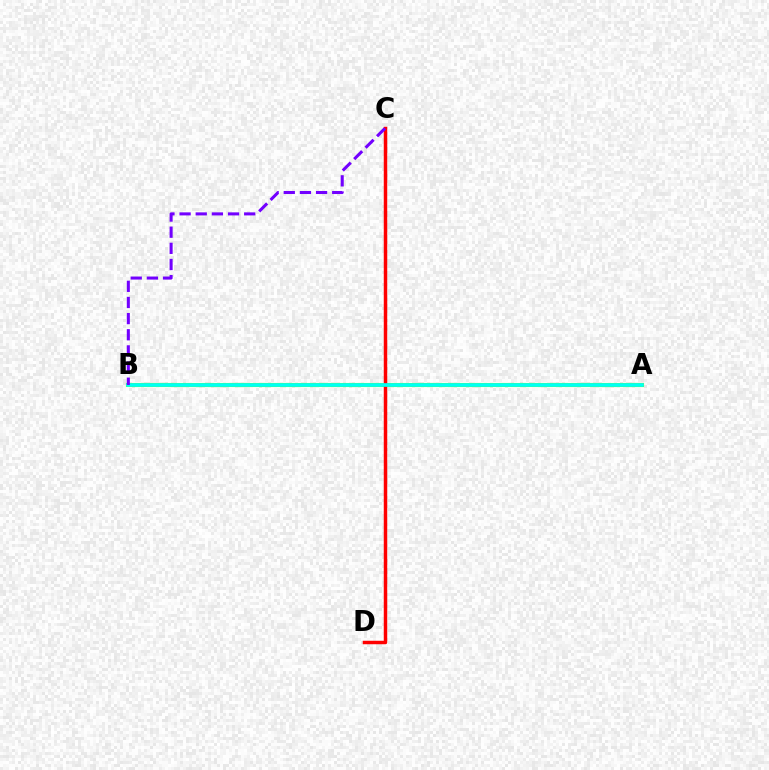{('A', 'B'): [{'color': '#84ff00', 'line_style': 'solid', 'thickness': 2.95}, {'color': '#00fff6', 'line_style': 'solid', 'thickness': 2.62}], ('C', 'D'): [{'color': '#ff0000', 'line_style': 'solid', 'thickness': 2.5}], ('B', 'C'): [{'color': '#7200ff', 'line_style': 'dashed', 'thickness': 2.19}]}